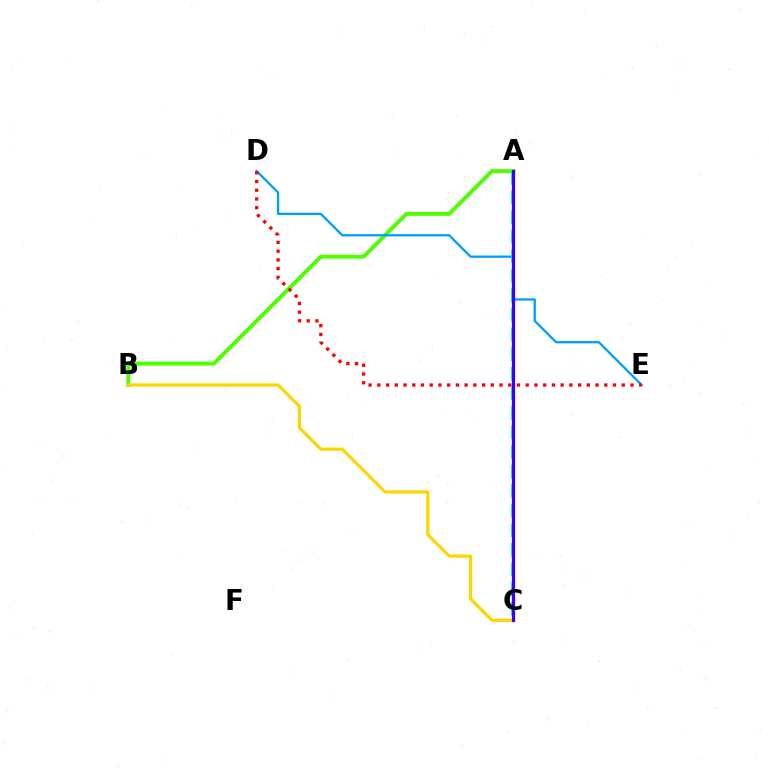{('A', 'B'): [{'color': '#4fff00', 'line_style': 'solid', 'thickness': 2.85}], ('D', 'E'): [{'color': '#009eff', 'line_style': 'solid', 'thickness': 1.65}, {'color': '#ff0000', 'line_style': 'dotted', 'thickness': 2.37}], ('A', 'C'): [{'color': '#00ff86', 'line_style': 'dashed', 'thickness': 2.66}, {'color': '#ff00ed', 'line_style': 'dotted', 'thickness': 2.02}, {'color': '#3700ff', 'line_style': 'solid', 'thickness': 2.33}], ('B', 'C'): [{'color': '#ffd500', 'line_style': 'solid', 'thickness': 2.29}]}